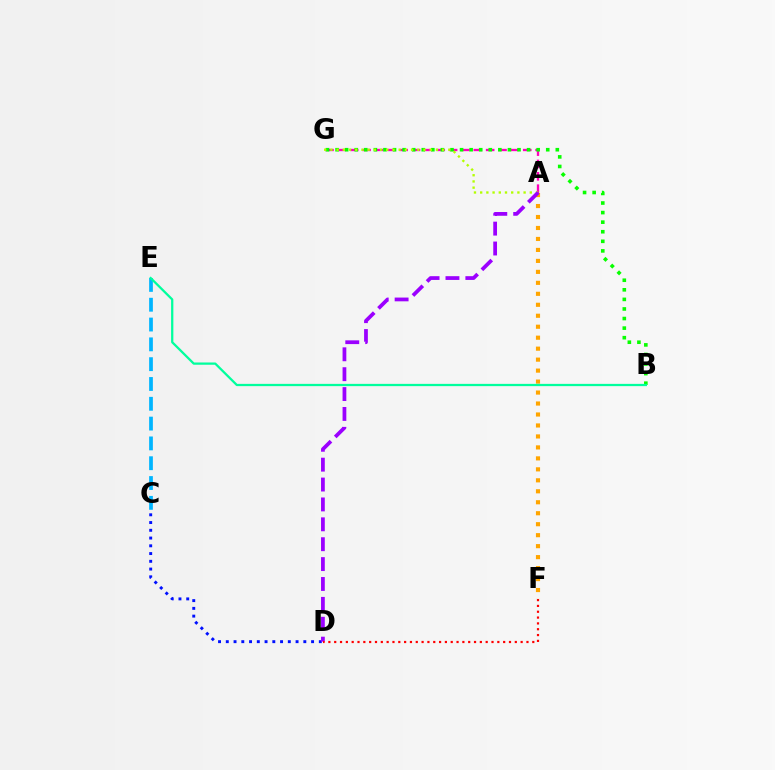{('A', 'G'): [{'color': '#ff00bd', 'line_style': 'dashed', 'thickness': 1.68}, {'color': '#b3ff00', 'line_style': 'dotted', 'thickness': 1.69}], ('C', 'E'): [{'color': '#00b5ff', 'line_style': 'dashed', 'thickness': 2.69}], ('B', 'G'): [{'color': '#08ff00', 'line_style': 'dotted', 'thickness': 2.6}], ('A', 'F'): [{'color': '#ffa500', 'line_style': 'dotted', 'thickness': 2.98}], ('C', 'D'): [{'color': '#0010ff', 'line_style': 'dotted', 'thickness': 2.11}], ('B', 'E'): [{'color': '#00ff9d', 'line_style': 'solid', 'thickness': 1.63}], ('A', 'D'): [{'color': '#9b00ff', 'line_style': 'dashed', 'thickness': 2.7}], ('D', 'F'): [{'color': '#ff0000', 'line_style': 'dotted', 'thickness': 1.58}]}